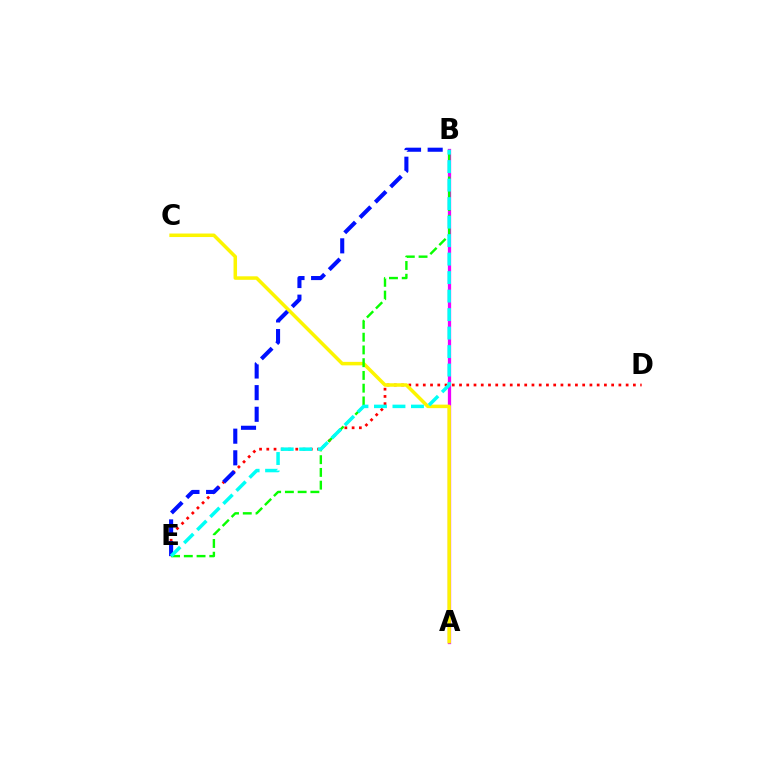{('A', 'B'): [{'color': '#ee00ff', 'line_style': 'solid', 'thickness': 2.35}], ('D', 'E'): [{'color': '#ff0000', 'line_style': 'dotted', 'thickness': 1.97}], ('A', 'C'): [{'color': '#fcf500', 'line_style': 'solid', 'thickness': 2.52}], ('B', 'E'): [{'color': '#08ff00', 'line_style': 'dashed', 'thickness': 1.73}, {'color': '#0010ff', 'line_style': 'dashed', 'thickness': 2.94}, {'color': '#00fff6', 'line_style': 'dashed', 'thickness': 2.51}]}